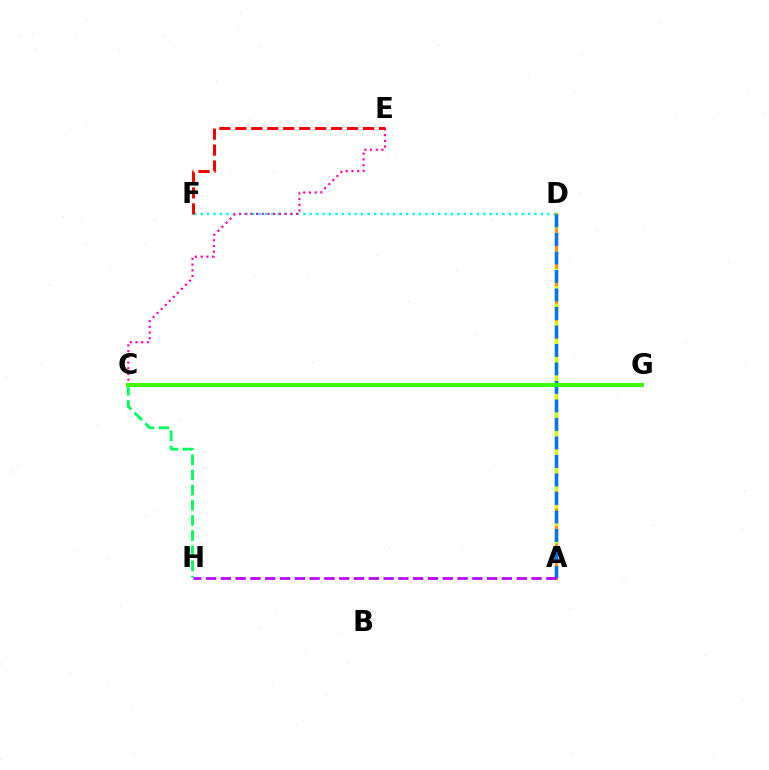{('D', 'F'): [{'color': '#00fff6', 'line_style': 'dotted', 'thickness': 1.74}], ('C', 'G'): [{'color': '#2500ff', 'line_style': 'dashed', 'thickness': 1.79}, {'color': '#3dff00', 'line_style': 'solid', 'thickness': 2.94}], ('C', 'E'): [{'color': '#ff00ac', 'line_style': 'dotted', 'thickness': 1.55}], ('C', 'H'): [{'color': '#00ff5c', 'line_style': 'dashed', 'thickness': 2.06}], ('A', 'D'): [{'color': '#ff9400', 'line_style': 'solid', 'thickness': 2.34}, {'color': '#d1ff00', 'line_style': 'dashed', 'thickness': 2.38}, {'color': '#0074ff', 'line_style': 'dashed', 'thickness': 2.51}], ('E', 'F'): [{'color': '#ff0000', 'line_style': 'dashed', 'thickness': 2.17}], ('A', 'H'): [{'color': '#b900ff', 'line_style': 'dashed', 'thickness': 2.01}]}